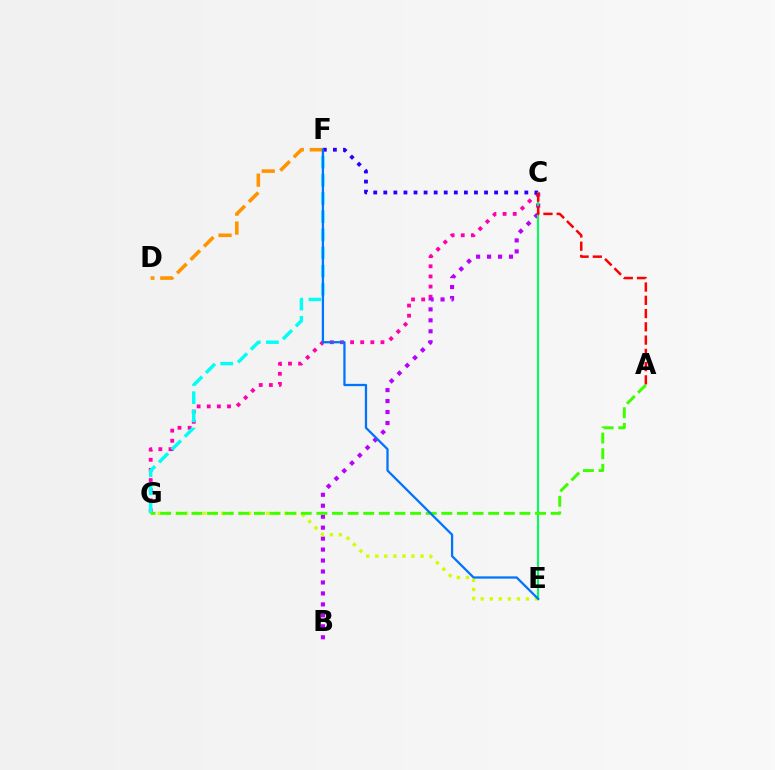{('C', 'G'): [{'color': '#ff00ac', 'line_style': 'dotted', 'thickness': 2.75}], ('B', 'C'): [{'color': '#b900ff', 'line_style': 'dotted', 'thickness': 2.98}], ('F', 'G'): [{'color': '#00fff6', 'line_style': 'dashed', 'thickness': 2.47}], ('C', 'F'): [{'color': '#2500ff', 'line_style': 'dotted', 'thickness': 2.74}], ('C', 'E'): [{'color': '#00ff5c', 'line_style': 'solid', 'thickness': 1.5}], ('A', 'C'): [{'color': '#ff0000', 'line_style': 'dashed', 'thickness': 1.8}], ('E', 'G'): [{'color': '#d1ff00', 'line_style': 'dotted', 'thickness': 2.46}], ('D', 'F'): [{'color': '#ff9400', 'line_style': 'dashed', 'thickness': 2.58}], ('A', 'G'): [{'color': '#3dff00', 'line_style': 'dashed', 'thickness': 2.12}], ('E', 'F'): [{'color': '#0074ff', 'line_style': 'solid', 'thickness': 1.63}]}